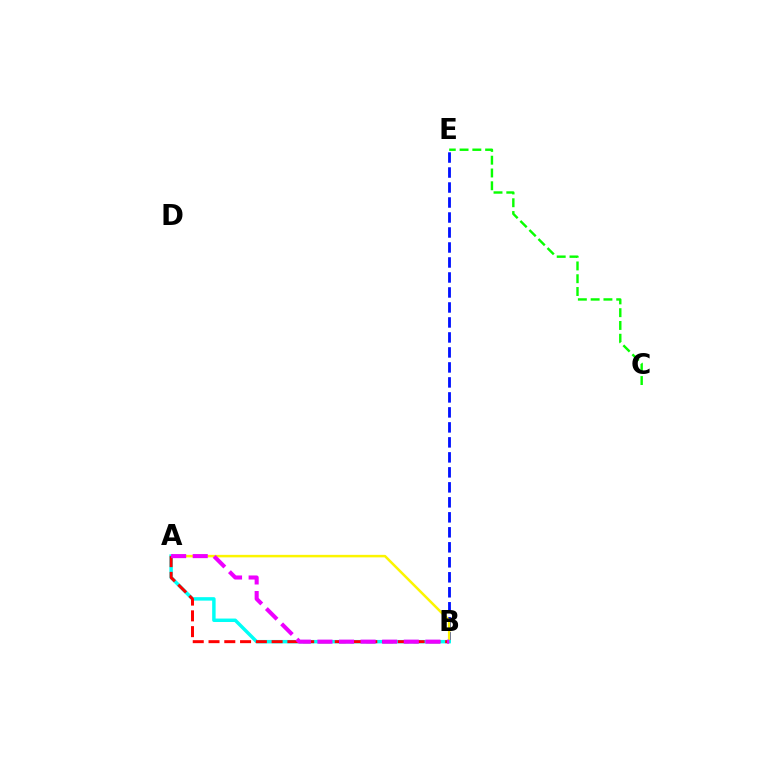{('C', 'E'): [{'color': '#08ff00', 'line_style': 'dashed', 'thickness': 1.74}], ('B', 'E'): [{'color': '#0010ff', 'line_style': 'dashed', 'thickness': 2.04}], ('A', 'B'): [{'color': '#fcf500', 'line_style': 'solid', 'thickness': 1.81}, {'color': '#00fff6', 'line_style': 'solid', 'thickness': 2.49}, {'color': '#ff0000', 'line_style': 'dashed', 'thickness': 2.14}, {'color': '#ee00ff', 'line_style': 'dashed', 'thickness': 2.93}]}